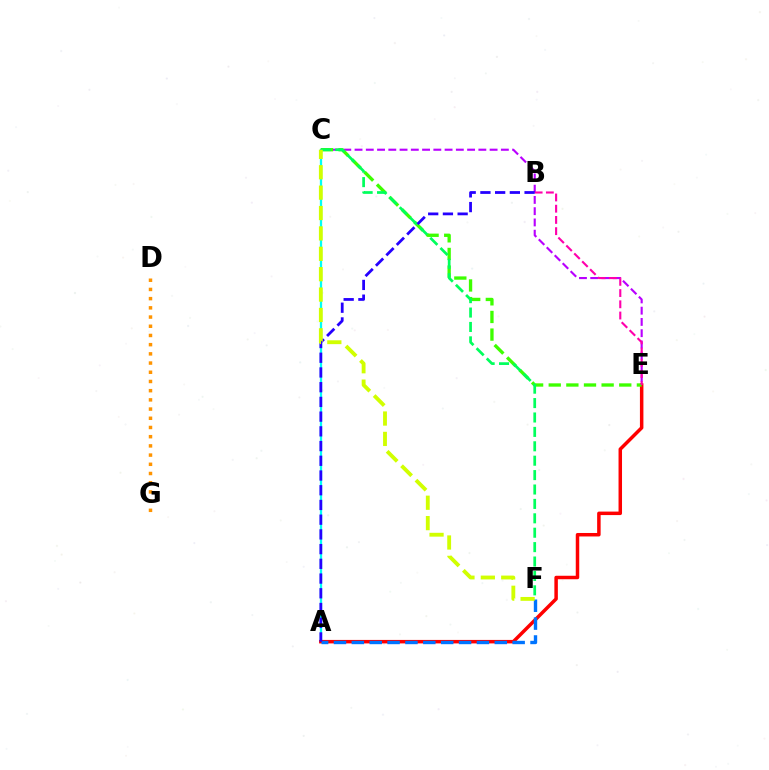{('A', 'C'): [{'color': '#00fff6', 'line_style': 'solid', 'thickness': 1.65}], ('A', 'E'): [{'color': '#ff0000', 'line_style': 'solid', 'thickness': 2.51}], ('A', 'F'): [{'color': '#0074ff', 'line_style': 'dashed', 'thickness': 2.43}], ('C', 'E'): [{'color': '#b900ff', 'line_style': 'dashed', 'thickness': 1.53}, {'color': '#3dff00', 'line_style': 'dashed', 'thickness': 2.4}], ('D', 'G'): [{'color': '#ff9400', 'line_style': 'dotted', 'thickness': 2.5}], ('C', 'F'): [{'color': '#00ff5c', 'line_style': 'dashed', 'thickness': 1.96}, {'color': '#d1ff00', 'line_style': 'dashed', 'thickness': 2.77}], ('B', 'E'): [{'color': '#ff00ac', 'line_style': 'dashed', 'thickness': 1.52}], ('A', 'B'): [{'color': '#2500ff', 'line_style': 'dashed', 'thickness': 2.0}]}